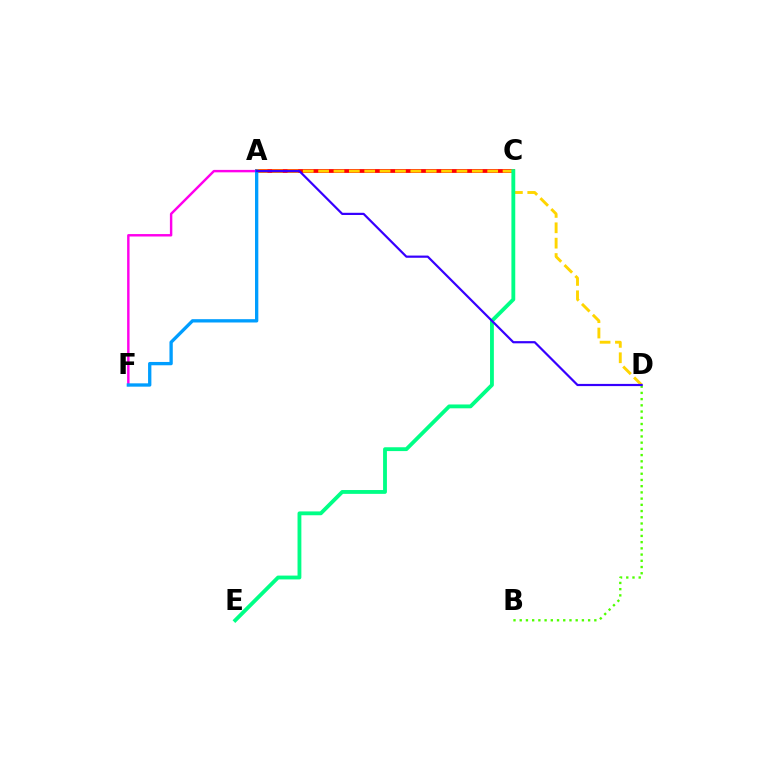{('A', 'F'): [{'color': '#ff00ed', 'line_style': 'solid', 'thickness': 1.75}, {'color': '#009eff', 'line_style': 'solid', 'thickness': 2.39}], ('A', 'C'): [{'color': '#ff0000', 'line_style': 'solid', 'thickness': 2.72}], ('A', 'D'): [{'color': '#ffd500', 'line_style': 'dashed', 'thickness': 2.09}, {'color': '#3700ff', 'line_style': 'solid', 'thickness': 1.58}], ('B', 'D'): [{'color': '#4fff00', 'line_style': 'dotted', 'thickness': 1.69}], ('C', 'E'): [{'color': '#00ff86', 'line_style': 'solid', 'thickness': 2.76}]}